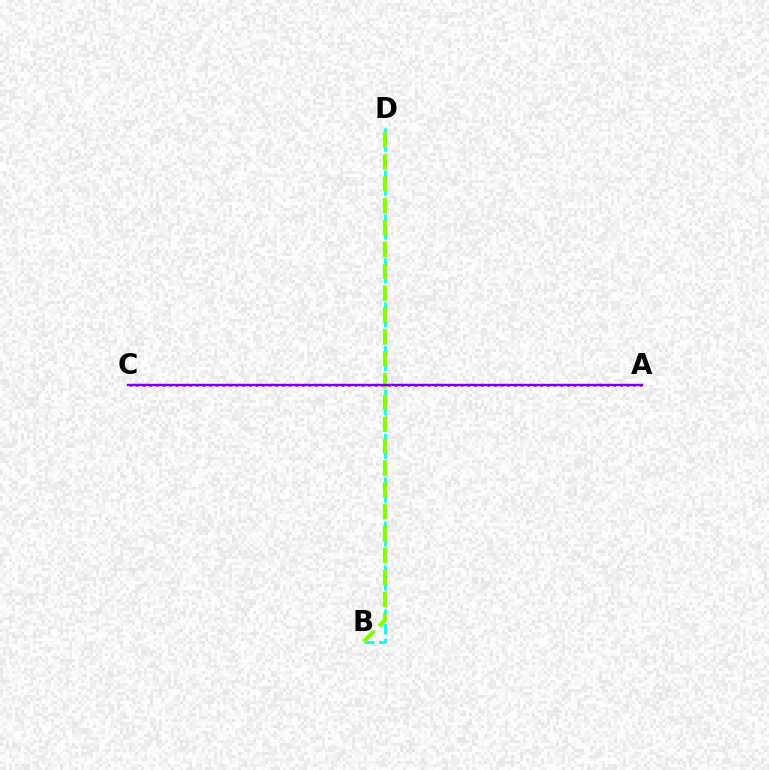{('A', 'C'): [{'color': '#ff0000', 'line_style': 'dotted', 'thickness': 1.8}, {'color': '#7200ff', 'line_style': 'solid', 'thickness': 1.73}], ('B', 'D'): [{'color': '#00fff6', 'line_style': 'dashed', 'thickness': 1.99}, {'color': '#84ff00', 'line_style': 'dashed', 'thickness': 2.97}]}